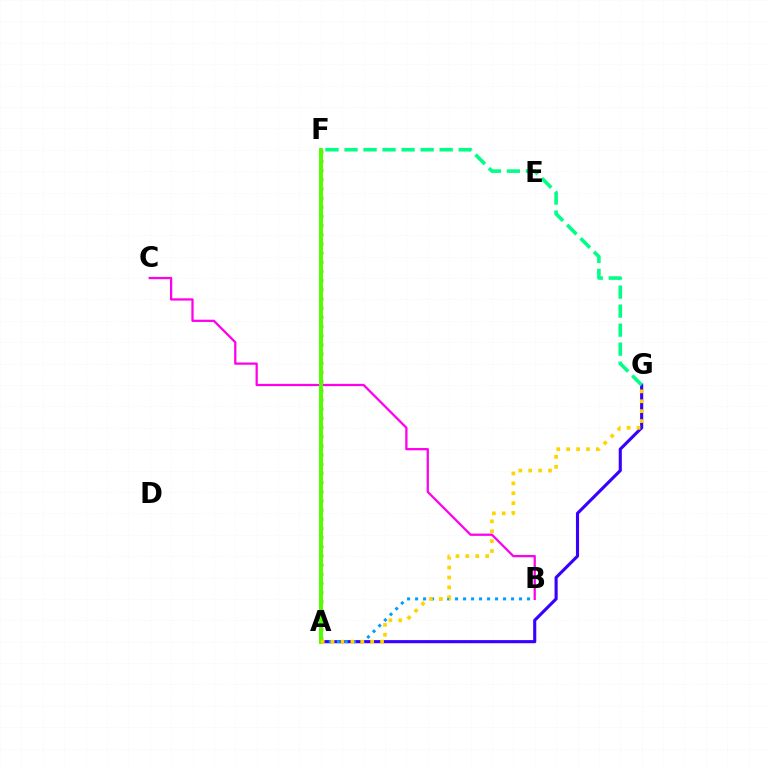{('A', 'G'): [{'color': '#3700ff', 'line_style': 'solid', 'thickness': 2.24}, {'color': '#ffd500', 'line_style': 'dotted', 'thickness': 2.69}], ('A', 'B'): [{'color': '#009eff', 'line_style': 'dotted', 'thickness': 2.17}], ('F', 'G'): [{'color': '#00ff86', 'line_style': 'dashed', 'thickness': 2.58}], ('B', 'C'): [{'color': '#ff00ed', 'line_style': 'solid', 'thickness': 1.63}], ('A', 'F'): [{'color': '#ff0000', 'line_style': 'dotted', 'thickness': 2.49}, {'color': '#4fff00', 'line_style': 'solid', 'thickness': 2.84}]}